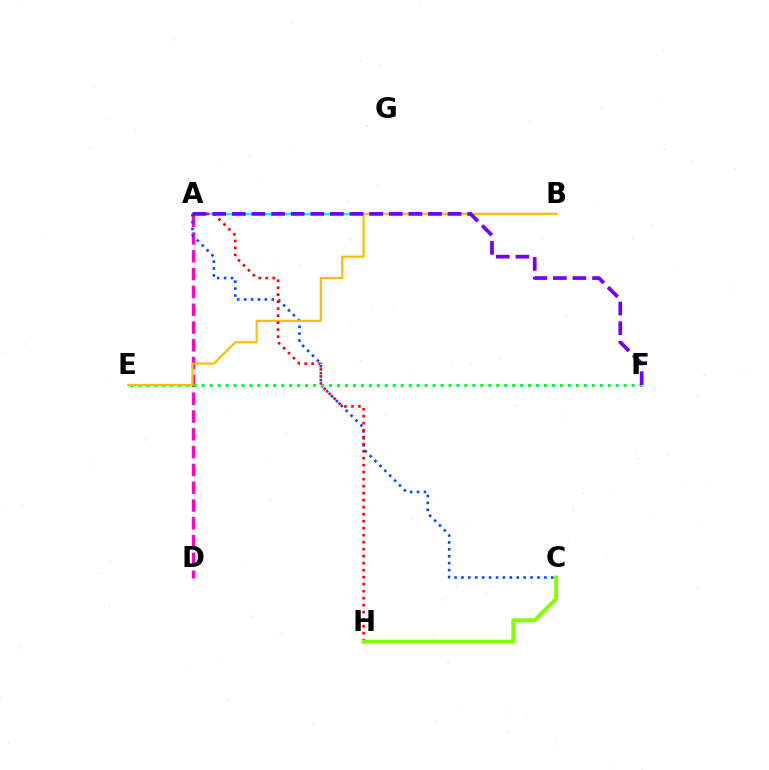{('A', 'B'): [{'color': '#00fff6', 'line_style': 'solid', 'thickness': 1.68}], ('A', 'D'): [{'color': '#ff00cf', 'line_style': 'dashed', 'thickness': 2.42}], ('A', 'C'): [{'color': '#004bff', 'line_style': 'dotted', 'thickness': 1.88}], ('E', 'F'): [{'color': '#00ff39', 'line_style': 'dotted', 'thickness': 2.16}], ('B', 'E'): [{'color': '#ffbd00', 'line_style': 'solid', 'thickness': 1.58}], ('A', 'H'): [{'color': '#ff0000', 'line_style': 'dotted', 'thickness': 1.9}], ('C', 'H'): [{'color': '#84ff00', 'line_style': 'solid', 'thickness': 2.87}], ('A', 'F'): [{'color': '#7200ff', 'line_style': 'dashed', 'thickness': 2.66}]}